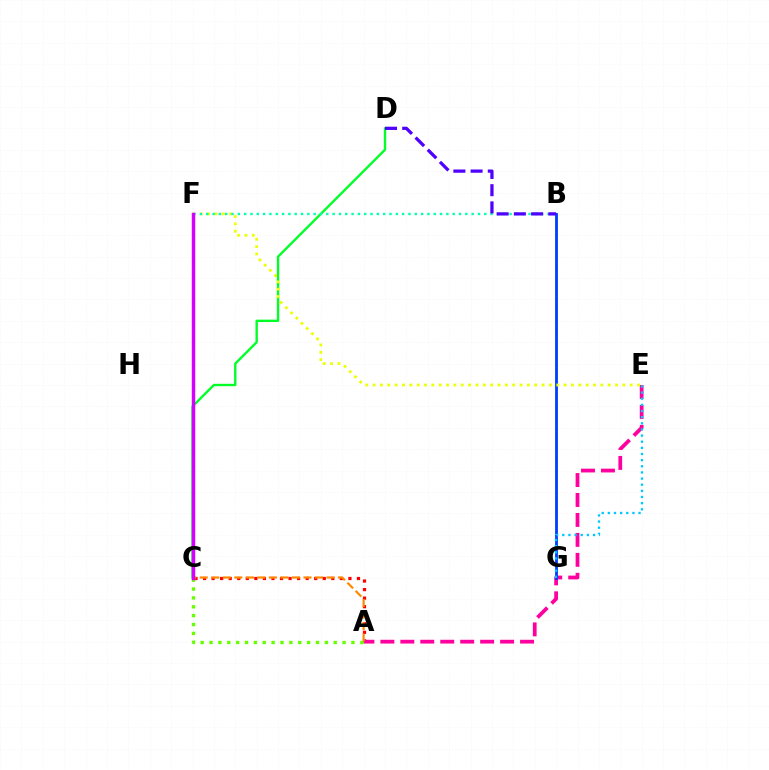{('A', 'C'): [{'color': '#ff0000', 'line_style': 'dotted', 'thickness': 2.32}, {'color': '#ff8800', 'line_style': 'dashed', 'thickness': 1.57}, {'color': '#66ff00', 'line_style': 'dotted', 'thickness': 2.41}], ('A', 'E'): [{'color': '#ff00a0', 'line_style': 'dashed', 'thickness': 2.71}], ('B', 'G'): [{'color': '#003fff', 'line_style': 'solid', 'thickness': 2.04}], ('E', 'G'): [{'color': '#00c7ff', 'line_style': 'dotted', 'thickness': 1.67}], ('C', 'D'): [{'color': '#00ff27', 'line_style': 'solid', 'thickness': 1.7}], ('E', 'F'): [{'color': '#eeff00', 'line_style': 'dotted', 'thickness': 2.0}], ('B', 'F'): [{'color': '#00ffaf', 'line_style': 'dotted', 'thickness': 1.72}], ('B', 'D'): [{'color': '#4f00ff', 'line_style': 'dashed', 'thickness': 2.34}], ('C', 'F'): [{'color': '#d600ff', 'line_style': 'solid', 'thickness': 2.48}]}